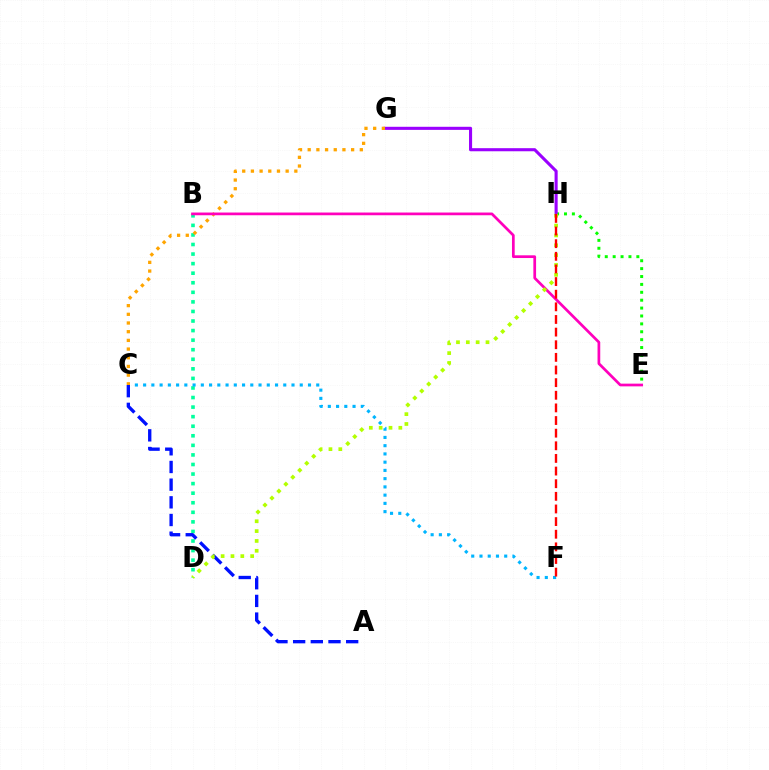{('B', 'D'): [{'color': '#00ff9d', 'line_style': 'dotted', 'thickness': 2.6}], ('E', 'H'): [{'color': '#08ff00', 'line_style': 'dotted', 'thickness': 2.14}], ('G', 'H'): [{'color': '#9b00ff', 'line_style': 'solid', 'thickness': 2.22}], ('C', 'F'): [{'color': '#00b5ff', 'line_style': 'dotted', 'thickness': 2.24}], ('C', 'G'): [{'color': '#ffa500', 'line_style': 'dotted', 'thickness': 2.36}], ('A', 'C'): [{'color': '#0010ff', 'line_style': 'dashed', 'thickness': 2.4}], ('B', 'E'): [{'color': '#ff00bd', 'line_style': 'solid', 'thickness': 1.96}], ('D', 'H'): [{'color': '#b3ff00', 'line_style': 'dotted', 'thickness': 2.67}], ('F', 'H'): [{'color': '#ff0000', 'line_style': 'dashed', 'thickness': 1.72}]}